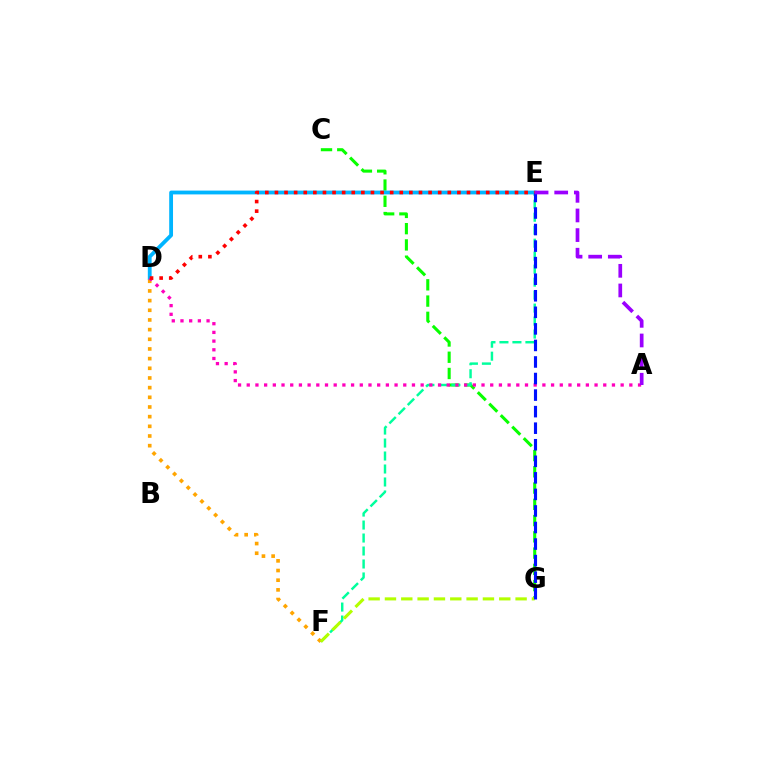{('C', 'G'): [{'color': '#08ff00', 'line_style': 'dashed', 'thickness': 2.21}], ('E', 'F'): [{'color': '#00ff9d', 'line_style': 'dashed', 'thickness': 1.76}], ('D', 'E'): [{'color': '#00b5ff', 'line_style': 'solid', 'thickness': 2.75}, {'color': '#ff0000', 'line_style': 'dotted', 'thickness': 2.61}], ('D', 'F'): [{'color': '#ffa500', 'line_style': 'dotted', 'thickness': 2.63}], ('A', 'D'): [{'color': '#ff00bd', 'line_style': 'dotted', 'thickness': 2.36}], ('F', 'G'): [{'color': '#b3ff00', 'line_style': 'dashed', 'thickness': 2.22}], ('E', 'G'): [{'color': '#0010ff', 'line_style': 'dashed', 'thickness': 2.25}], ('A', 'E'): [{'color': '#9b00ff', 'line_style': 'dashed', 'thickness': 2.67}]}